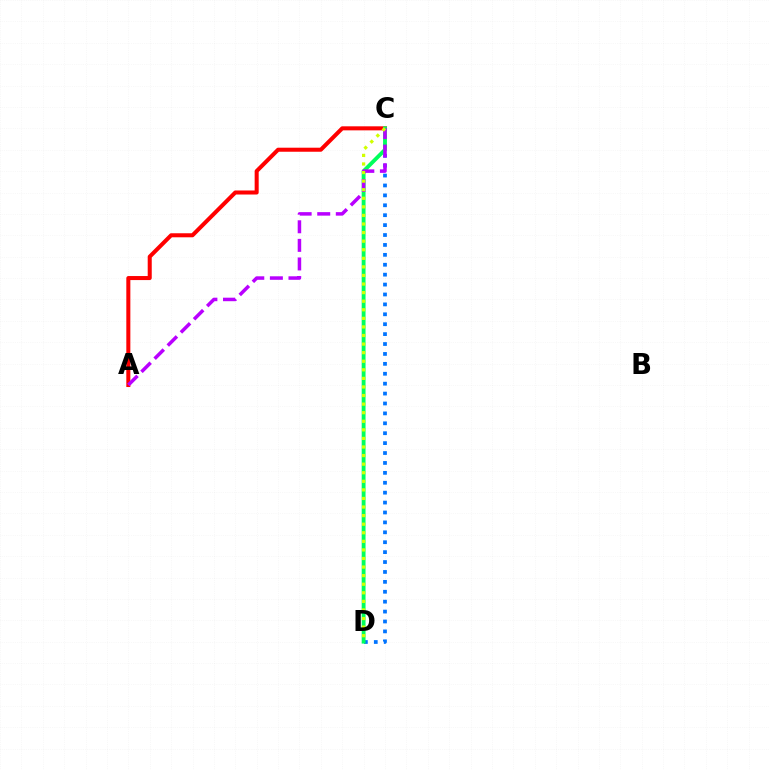{('C', 'D'): [{'color': '#0074ff', 'line_style': 'dotted', 'thickness': 2.69}, {'color': '#00ff5c', 'line_style': 'solid', 'thickness': 2.77}, {'color': '#d1ff00', 'line_style': 'dotted', 'thickness': 2.33}], ('A', 'C'): [{'color': '#ff0000', 'line_style': 'solid', 'thickness': 2.91}, {'color': '#b900ff', 'line_style': 'dashed', 'thickness': 2.52}]}